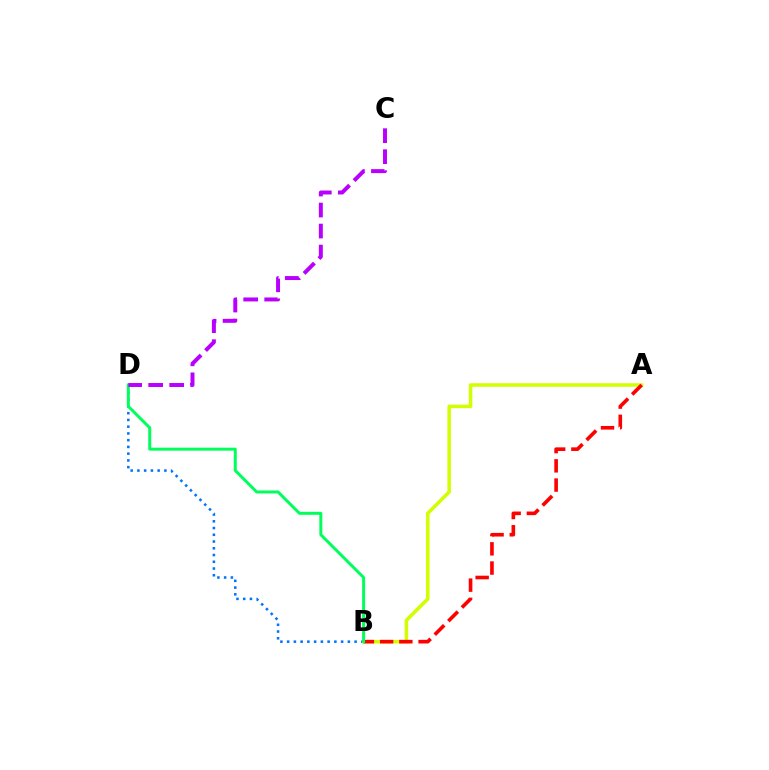{('B', 'D'): [{'color': '#0074ff', 'line_style': 'dotted', 'thickness': 1.83}, {'color': '#00ff5c', 'line_style': 'solid', 'thickness': 2.15}], ('A', 'B'): [{'color': '#d1ff00', 'line_style': 'solid', 'thickness': 2.54}, {'color': '#ff0000', 'line_style': 'dashed', 'thickness': 2.61}], ('C', 'D'): [{'color': '#b900ff', 'line_style': 'dashed', 'thickness': 2.85}]}